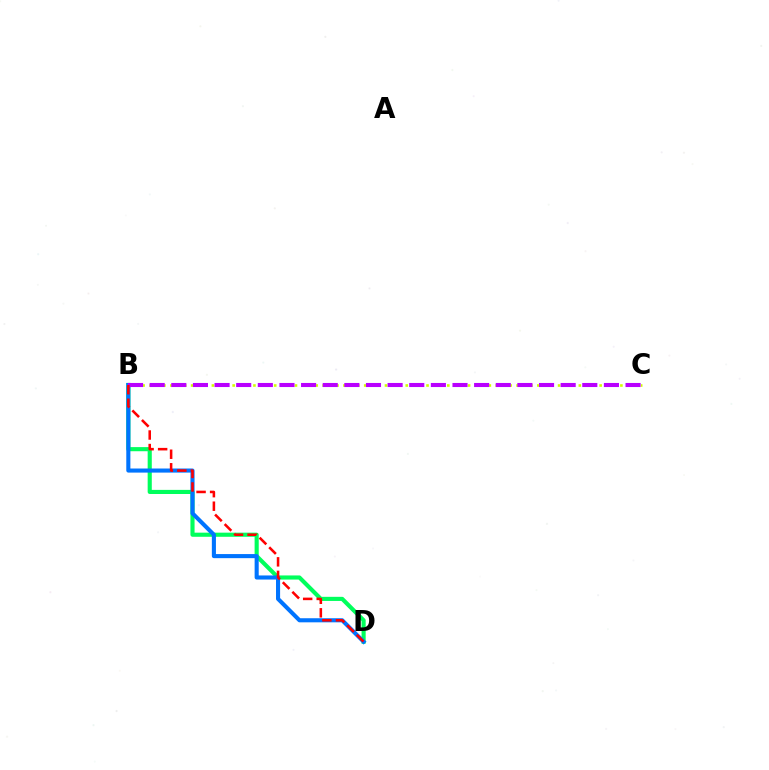{('B', 'D'): [{'color': '#00ff5c', 'line_style': 'solid', 'thickness': 2.97}, {'color': '#0074ff', 'line_style': 'solid', 'thickness': 2.94}, {'color': '#ff0000', 'line_style': 'dashed', 'thickness': 1.84}], ('B', 'C'): [{'color': '#d1ff00', 'line_style': 'dotted', 'thickness': 1.88}, {'color': '#b900ff', 'line_style': 'dashed', 'thickness': 2.94}]}